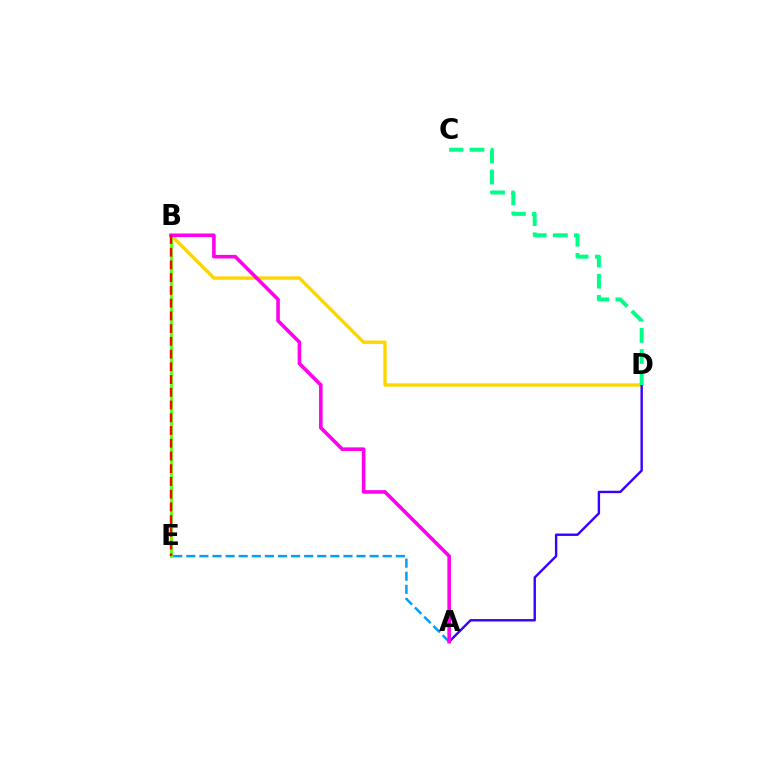{('B', 'D'): [{'color': '#ffd500', 'line_style': 'solid', 'thickness': 2.42}], ('A', 'D'): [{'color': '#3700ff', 'line_style': 'solid', 'thickness': 1.73}], ('B', 'E'): [{'color': '#4fff00', 'line_style': 'solid', 'thickness': 1.93}, {'color': '#ff0000', 'line_style': 'dashed', 'thickness': 1.73}], ('A', 'E'): [{'color': '#009eff', 'line_style': 'dashed', 'thickness': 1.78}], ('A', 'B'): [{'color': '#ff00ed', 'line_style': 'solid', 'thickness': 2.59}], ('C', 'D'): [{'color': '#00ff86', 'line_style': 'dashed', 'thickness': 2.87}]}